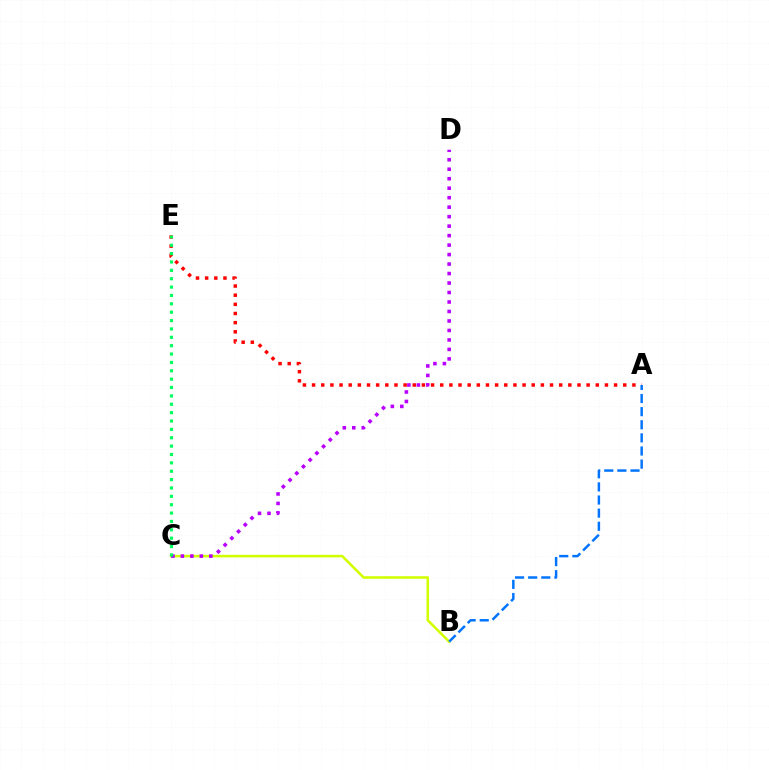{('A', 'E'): [{'color': '#ff0000', 'line_style': 'dotted', 'thickness': 2.49}], ('B', 'C'): [{'color': '#d1ff00', 'line_style': 'solid', 'thickness': 1.86}], ('A', 'B'): [{'color': '#0074ff', 'line_style': 'dashed', 'thickness': 1.78}], ('C', 'D'): [{'color': '#b900ff', 'line_style': 'dotted', 'thickness': 2.58}], ('C', 'E'): [{'color': '#00ff5c', 'line_style': 'dotted', 'thickness': 2.27}]}